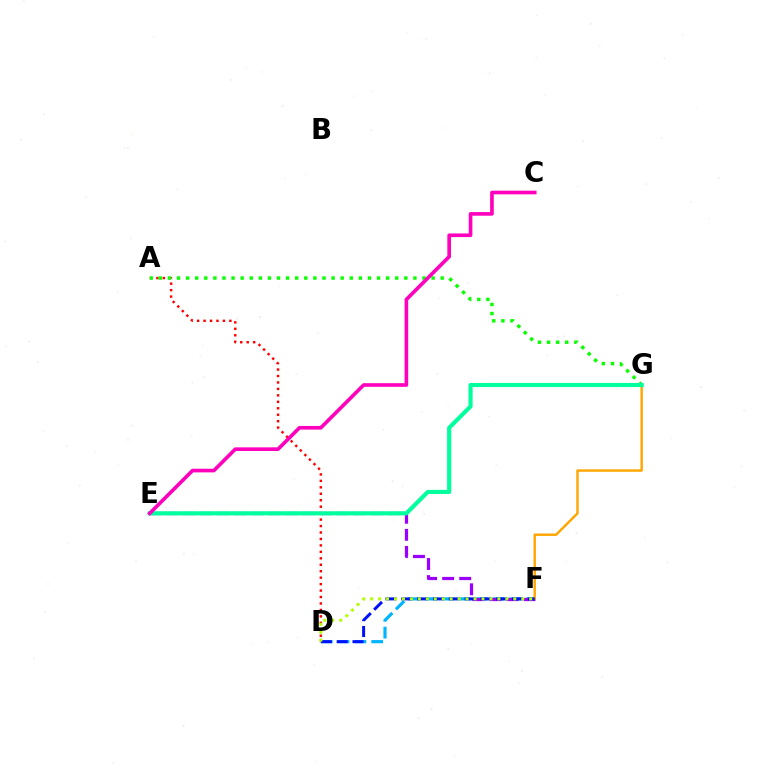{('D', 'F'): [{'color': '#00b5ff', 'line_style': 'dashed', 'thickness': 2.29}, {'color': '#0010ff', 'line_style': 'dashed', 'thickness': 2.15}, {'color': '#b3ff00', 'line_style': 'dotted', 'thickness': 2.16}], ('E', 'F'): [{'color': '#9b00ff', 'line_style': 'dashed', 'thickness': 2.32}], ('F', 'G'): [{'color': '#ffa500', 'line_style': 'solid', 'thickness': 1.74}], ('A', 'D'): [{'color': '#ff0000', 'line_style': 'dotted', 'thickness': 1.75}], ('A', 'G'): [{'color': '#08ff00', 'line_style': 'dotted', 'thickness': 2.47}], ('E', 'G'): [{'color': '#00ff9d', 'line_style': 'solid', 'thickness': 2.97}], ('C', 'E'): [{'color': '#ff00bd', 'line_style': 'solid', 'thickness': 2.63}]}